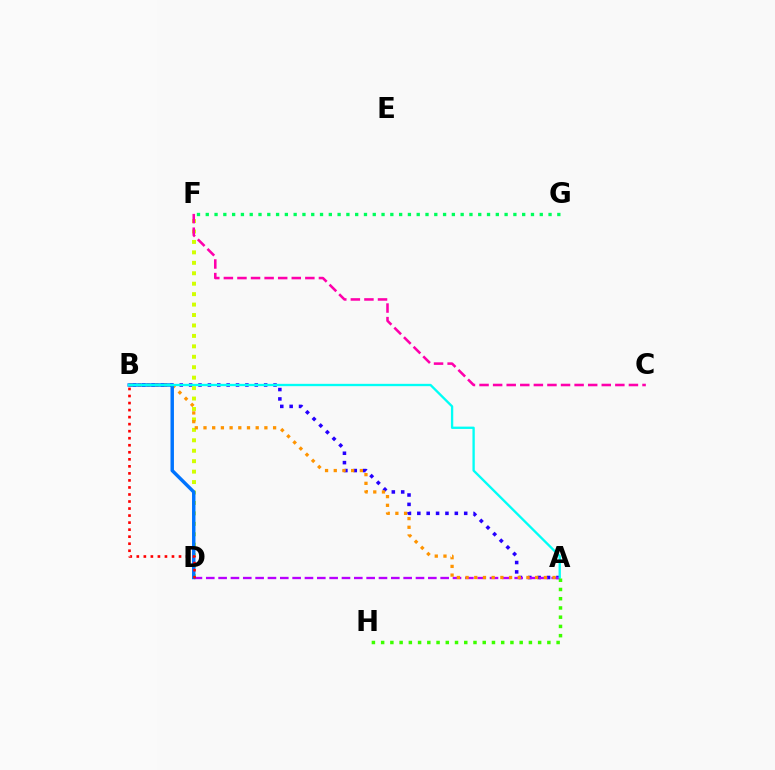{('A', 'B'): [{'color': '#2500ff', 'line_style': 'dotted', 'thickness': 2.55}, {'color': '#ff9400', 'line_style': 'dotted', 'thickness': 2.36}, {'color': '#00fff6', 'line_style': 'solid', 'thickness': 1.68}], ('F', 'G'): [{'color': '#00ff5c', 'line_style': 'dotted', 'thickness': 2.39}], ('D', 'F'): [{'color': '#d1ff00', 'line_style': 'dotted', 'thickness': 2.84}], ('A', 'D'): [{'color': '#b900ff', 'line_style': 'dashed', 'thickness': 1.68}], ('B', 'D'): [{'color': '#0074ff', 'line_style': 'solid', 'thickness': 2.48}, {'color': '#ff0000', 'line_style': 'dotted', 'thickness': 1.91}], ('A', 'H'): [{'color': '#3dff00', 'line_style': 'dotted', 'thickness': 2.51}], ('C', 'F'): [{'color': '#ff00ac', 'line_style': 'dashed', 'thickness': 1.84}]}